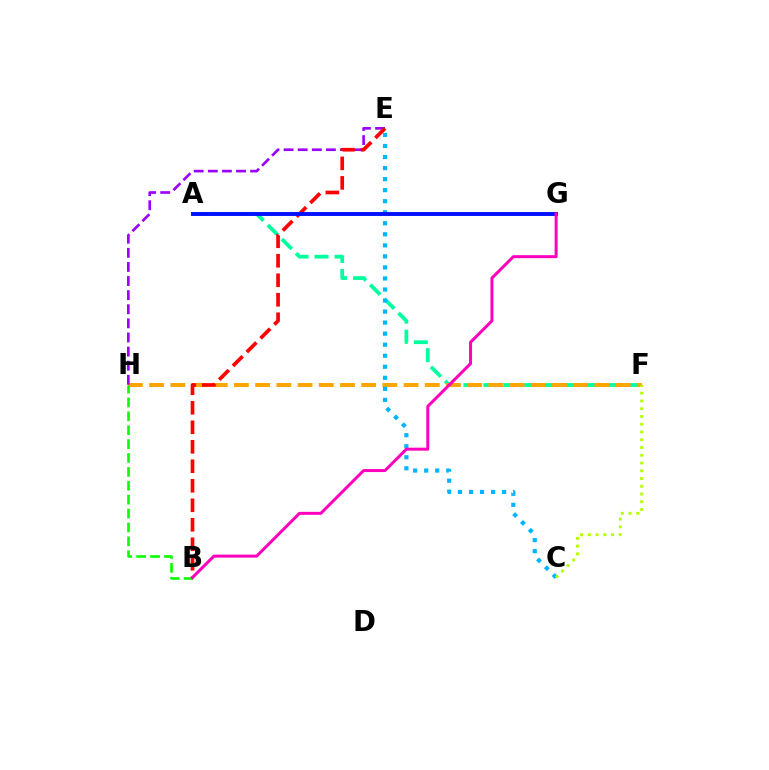{('A', 'F'): [{'color': '#00ff9d', 'line_style': 'dashed', 'thickness': 2.71}], ('F', 'H'): [{'color': '#ffa500', 'line_style': 'dashed', 'thickness': 2.88}], ('C', 'E'): [{'color': '#00b5ff', 'line_style': 'dotted', 'thickness': 3.0}], ('C', 'F'): [{'color': '#b3ff00', 'line_style': 'dotted', 'thickness': 2.11}], ('E', 'H'): [{'color': '#9b00ff', 'line_style': 'dashed', 'thickness': 1.92}], ('B', 'H'): [{'color': '#08ff00', 'line_style': 'dashed', 'thickness': 1.89}], ('B', 'E'): [{'color': '#ff0000', 'line_style': 'dashed', 'thickness': 2.65}], ('A', 'G'): [{'color': '#0010ff', 'line_style': 'solid', 'thickness': 2.81}], ('B', 'G'): [{'color': '#ff00bd', 'line_style': 'solid', 'thickness': 2.16}]}